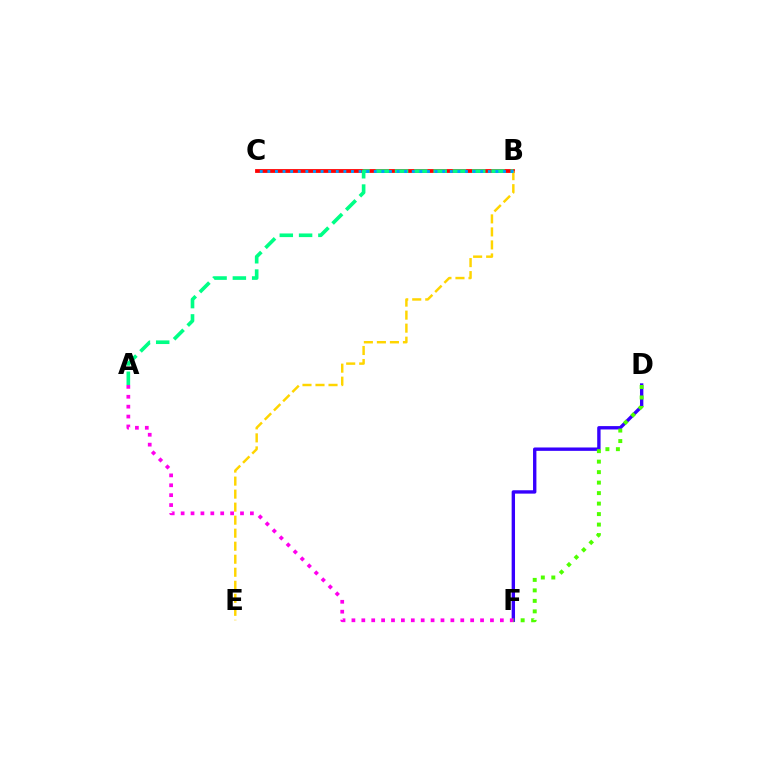{('B', 'C'): [{'color': '#ff0000', 'line_style': 'solid', 'thickness': 2.72}, {'color': '#009eff', 'line_style': 'dotted', 'thickness': 2.07}], ('D', 'F'): [{'color': '#3700ff', 'line_style': 'solid', 'thickness': 2.43}, {'color': '#4fff00', 'line_style': 'dotted', 'thickness': 2.85}], ('B', 'E'): [{'color': '#ffd500', 'line_style': 'dashed', 'thickness': 1.77}], ('A', 'B'): [{'color': '#00ff86', 'line_style': 'dashed', 'thickness': 2.62}], ('A', 'F'): [{'color': '#ff00ed', 'line_style': 'dotted', 'thickness': 2.69}]}